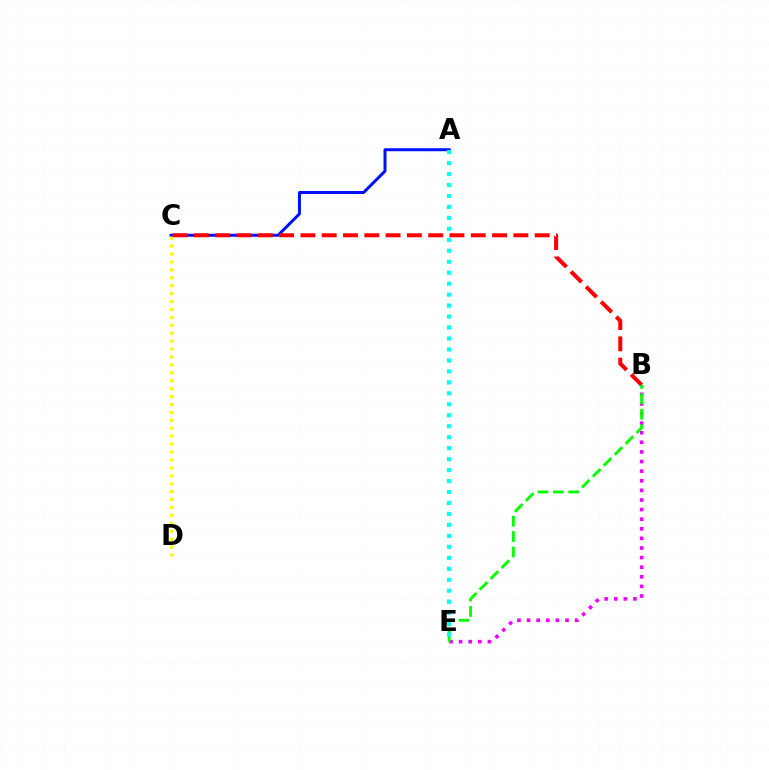{('A', 'C'): [{'color': '#0010ff', 'line_style': 'solid', 'thickness': 2.16}], ('B', 'C'): [{'color': '#ff0000', 'line_style': 'dashed', 'thickness': 2.89}], ('B', 'E'): [{'color': '#ee00ff', 'line_style': 'dotted', 'thickness': 2.61}, {'color': '#08ff00', 'line_style': 'dashed', 'thickness': 2.1}], ('A', 'E'): [{'color': '#00fff6', 'line_style': 'dotted', 'thickness': 2.98}], ('C', 'D'): [{'color': '#fcf500', 'line_style': 'dotted', 'thickness': 2.15}]}